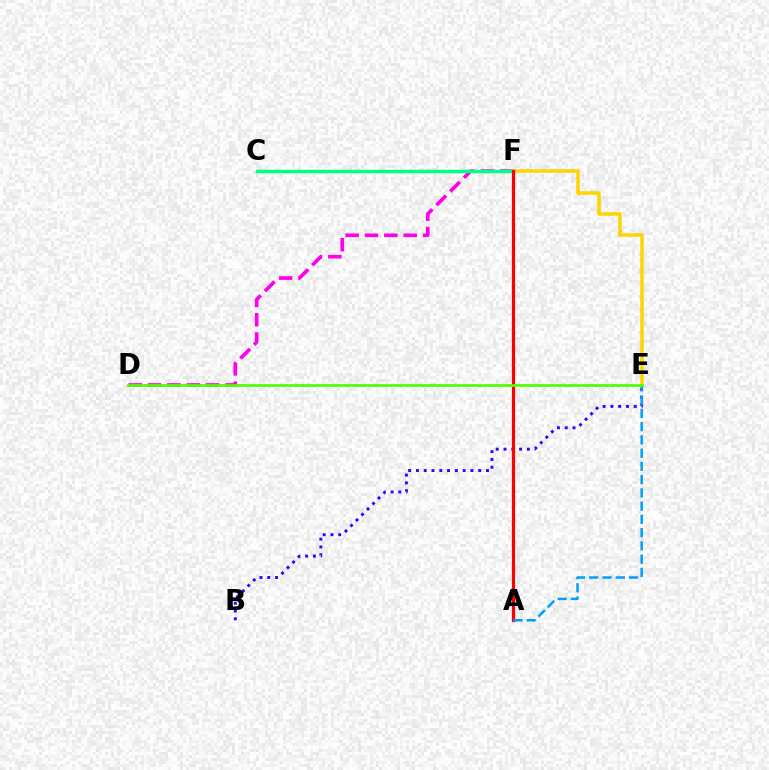{('D', 'F'): [{'color': '#ff00ed', 'line_style': 'dashed', 'thickness': 2.63}], ('B', 'E'): [{'color': '#3700ff', 'line_style': 'dotted', 'thickness': 2.12}], ('E', 'F'): [{'color': '#ffd500', 'line_style': 'solid', 'thickness': 2.52}], ('C', 'F'): [{'color': '#00ff86', 'line_style': 'solid', 'thickness': 2.48}], ('A', 'F'): [{'color': '#ff0000', 'line_style': 'solid', 'thickness': 2.32}], ('A', 'E'): [{'color': '#009eff', 'line_style': 'dashed', 'thickness': 1.8}], ('D', 'E'): [{'color': '#4fff00', 'line_style': 'solid', 'thickness': 1.97}]}